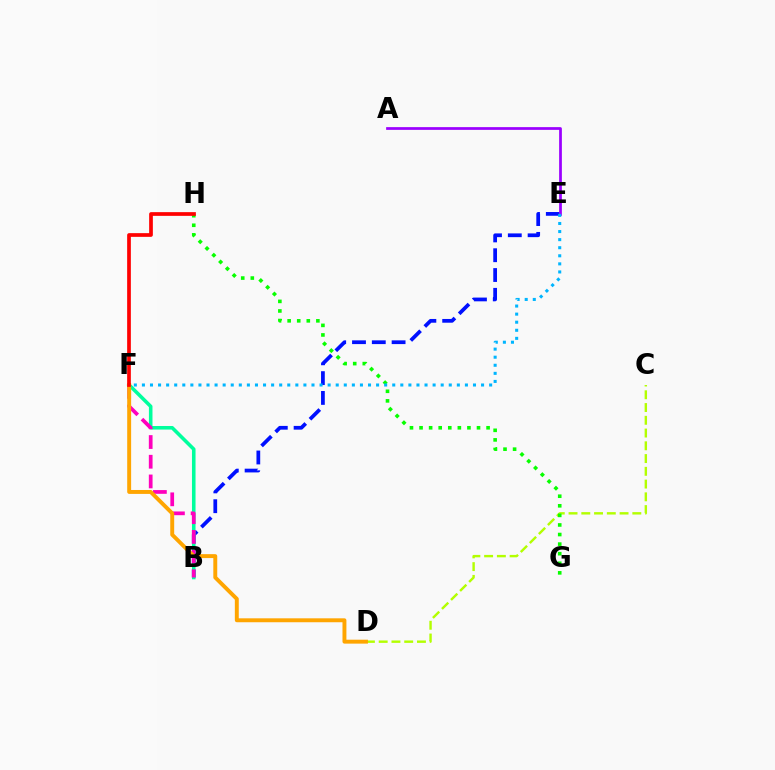{('C', 'D'): [{'color': '#b3ff00', 'line_style': 'dashed', 'thickness': 1.73}], ('G', 'H'): [{'color': '#08ff00', 'line_style': 'dotted', 'thickness': 2.6}], ('B', 'E'): [{'color': '#0010ff', 'line_style': 'dashed', 'thickness': 2.69}], ('B', 'F'): [{'color': '#00ff9d', 'line_style': 'solid', 'thickness': 2.57}, {'color': '#ff00bd', 'line_style': 'dashed', 'thickness': 2.68}], ('A', 'E'): [{'color': '#9b00ff', 'line_style': 'solid', 'thickness': 1.97}], ('D', 'F'): [{'color': '#ffa500', 'line_style': 'solid', 'thickness': 2.82}], ('F', 'H'): [{'color': '#ff0000', 'line_style': 'solid', 'thickness': 2.67}], ('E', 'F'): [{'color': '#00b5ff', 'line_style': 'dotted', 'thickness': 2.19}]}